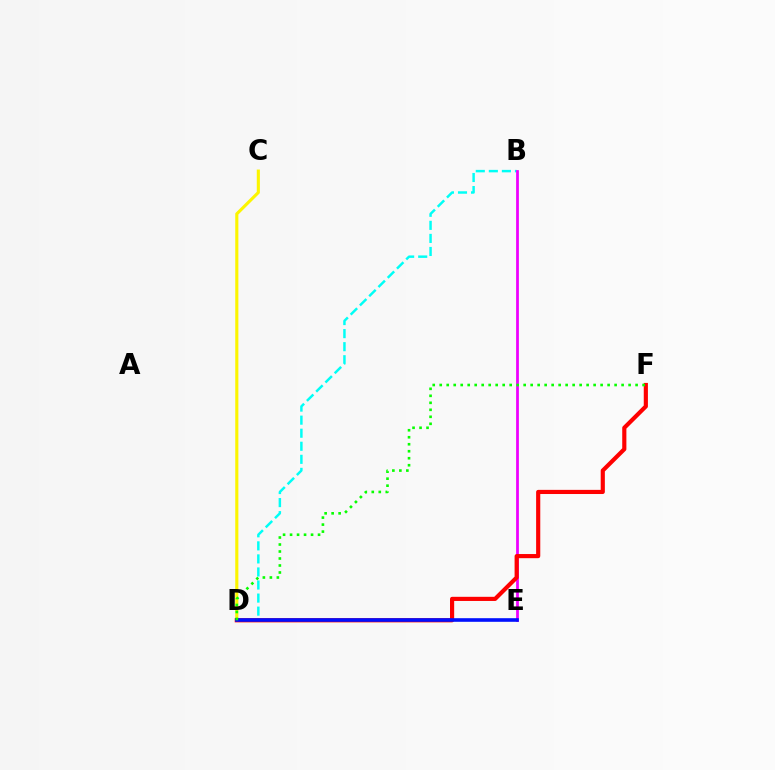{('B', 'D'): [{'color': '#00fff6', 'line_style': 'dashed', 'thickness': 1.77}], ('C', 'D'): [{'color': '#fcf500', 'line_style': 'solid', 'thickness': 2.24}], ('B', 'E'): [{'color': '#ee00ff', 'line_style': 'solid', 'thickness': 1.99}], ('D', 'F'): [{'color': '#ff0000', 'line_style': 'solid', 'thickness': 2.99}, {'color': '#08ff00', 'line_style': 'dotted', 'thickness': 1.9}], ('D', 'E'): [{'color': '#0010ff', 'line_style': 'solid', 'thickness': 2.6}]}